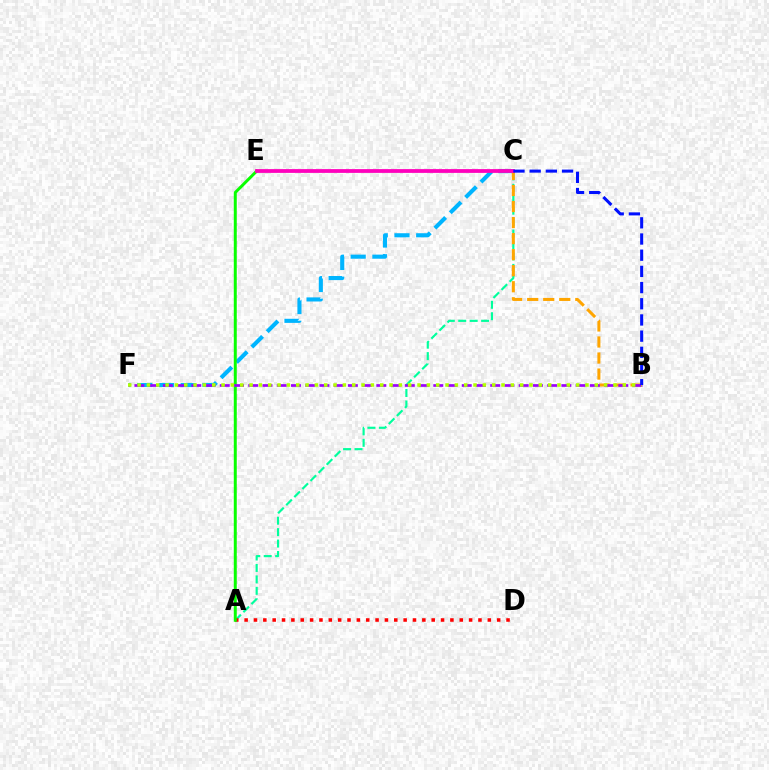{('A', 'C'): [{'color': '#00ff9d', 'line_style': 'dashed', 'thickness': 1.55}], ('A', 'D'): [{'color': '#ff0000', 'line_style': 'dotted', 'thickness': 2.54}], ('C', 'F'): [{'color': '#00b5ff', 'line_style': 'dashed', 'thickness': 2.95}], ('B', 'C'): [{'color': '#ffa500', 'line_style': 'dashed', 'thickness': 2.18}, {'color': '#0010ff', 'line_style': 'dashed', 'thickness': 2.2}], ('A', 'E'): [{'color': '#08ff00', 'line_style': 'solid', 'thickness': 2.14}], ('B', 'F'): [{'color': '#9b00ff', 'line_style': 'dashed', 'thickness': 1.93}, {'color': '#b3ff00', 'line_style': 'dotted', 'thickness': 2.54}], ('C', 'E'): [{'color': '#ff00bd', 'line_style': 'solid', 'thickness': 2.71}]}